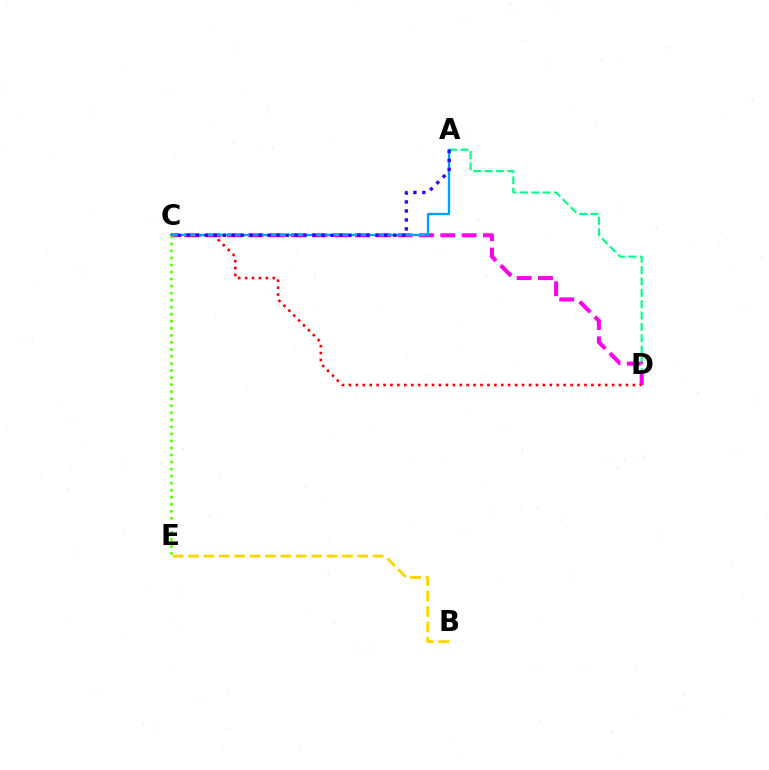{('A', 'D'): [{'color': '#00ff86', 'line_style': 'dashed', 'thickness': 1.54}], ('C', 'D'): [{'color': '#ff00ed', 'line_style': 'dashed', 'thickness': 2.9}, {'color': '#ff0000', 'line_style': 'dotted', 'thickness': 1.88}], ('A', 'C'): [{'color': '#009eff', 'line_style': 'solid', 'thickness': 1.68}, {'color': '#3700ff', 'line_style': 'dotted', 'thickness': 2.44}], ('B', 'E'): [{'color': '#ffd500', 'line_style': 'dashed', 'thickness': 2.09}], ('C', 'E'): [{'color': '#4fff00', 'line_style': 'dotted', 'thickness': 1.91}]}